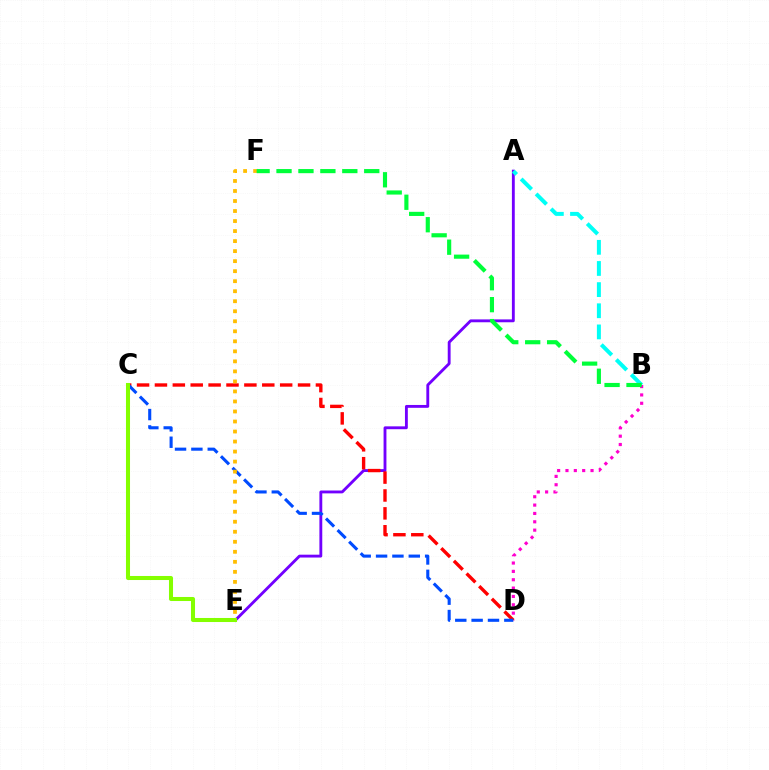{('B', 'D'): [{'color': '#ff00cf', 'line_style': 'dotted', 'thickness': 2.27}], ('A', 'E'): [{'color': '#7200ff', 'line_style': 'solid', 'thickness': 2.06}], ('C', 'D'): [{'color': '#ff0000', 'line_style': 'dashed', 'thickness': 2.43}, {'color': '#004bff', 'line_style': 'dashed', 'thickness': 2.22}], ('A', 'B'): [{'color': '#00fff6', 'line_style': 'dashed', 'thickness': 2.87}], ('E', 'F'): [{'color': '#ffbd00', 'line_style': 'dotted', 'thickness': 2.72}], ('B', 'F'): [{'color': '#00ff39', 'line_style': 'dashed', 'thickness': 2.98}], ('C', 'E'): [{'color': '#84ff00', 'line_style': 'solid', 'thickness': 2.92}]}